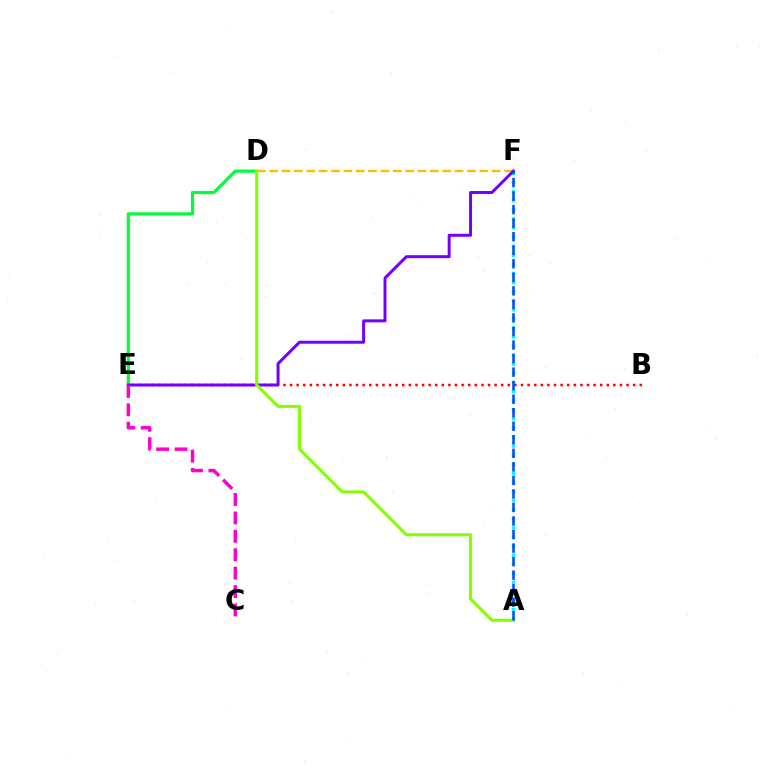{('A', 'F'): [{'color': '#00fff6', 'line_style': 'dotted', 'thickness': 2.47}, {'color': '#004bff', 'line_style': 'dashed', 'thickness': 1.84}], ('D', 'E'): [{'color': '#00ff39', 'line_style': 'solid', 'thickness': 2.29}], ('B', 'E'): [{'color': '#ff0000', 'line_style': 'dotted', 'thickness': 1.79}], ('D', 'F'): [{'color': '#ffbd00', 'line_style': 'dashed', 'thickness': 1.68}], ('E', 'F'): [{'color': '#7200ff', 'line_style': 'solid', 'thickness': 2.15}], ('A', 'D'): [{'color': '#84ff00', 'line_style': 'solid', 'thickness': 2.2}], ('C', 'E'): [{'color': '#ff00cf', 'line_style': 'dashed', 'thickness': 2.5}]}